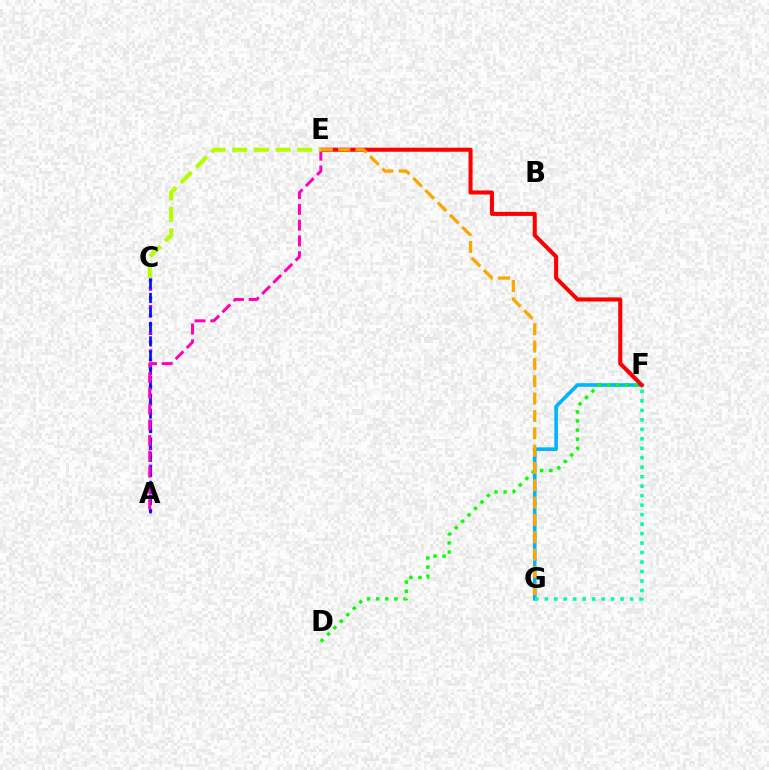{('F', 'G'): [{'color': '#00b5ff', 'line_style': 'solid', 'thickness': 2.61}, {'color': '#00ff9d', 'line_style': 'dotted', 'thickness': 2.58}], ('A', 'C'): [{'color': '#9b00ff', 'line_style': 'dotted', 'thickness': 2.41}, {'color': '#0010ff', 'line_style': 'dashed', 'thickness': 1.96}], ('E', 'F'): [{'color': '#ff0000', 'line_style': 'solid', 'thickness': 2.92}], ('D', 'F'): [{'color': '#08ff00', 'line_style': 'dotted', 'thickness': 2.47}], ('A', 'E'): [{'color': '#ff00bd', 'line_style': 'dashed', 'thickness': 2.14}], ('E', 'G'): [{'color': '#ffa500', 'line_style': 'dashed', 'thickness': 2.36}], ('C', 'E'): [{'color': '#b3ff00', 'line_style': 'dashed', 'thickness': 2.94}]}